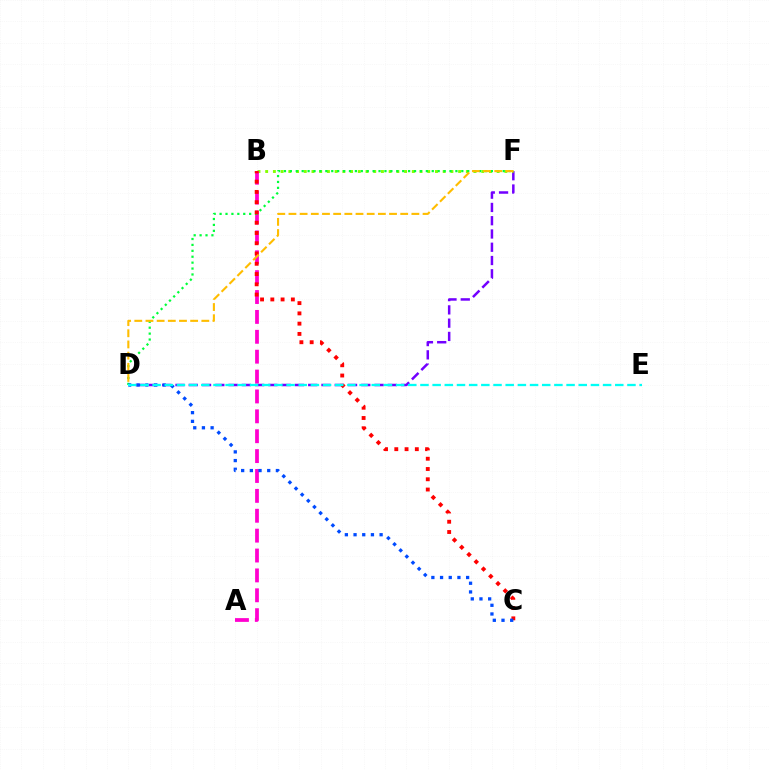{('D', 'F'): [{'color': '#7200ff', 'line_style': 'dashed', 'thickness': 1.8}, {'color': '#00ff39', 'line_style': 'dotted', 'thickness': 1.61}, {'color': '#ffbd00', 'line_style': 'dashed', 'thickness': 1.52}], ('B', 'F'): [{'color': '#84ff00', 'line_style': 'dotted', 'thickness': 2.1}], ('A', 'B'): [{'color': '#ff00cf', 'line_style': 'dashed', 'thickness': 2.7}], ('B', 'C'): [{'color': '#ff0000', 'line_style': 'dotted', 'thickness': 2.79}], ('C', 'D'): [{'color': '#004bff', 'line_style': 'dotted', 'thickness': 2.36}], ('D', 'E'): [{'color': '#00fff6', 'line_style': 'dashed', 'thickness': 1.65}]}